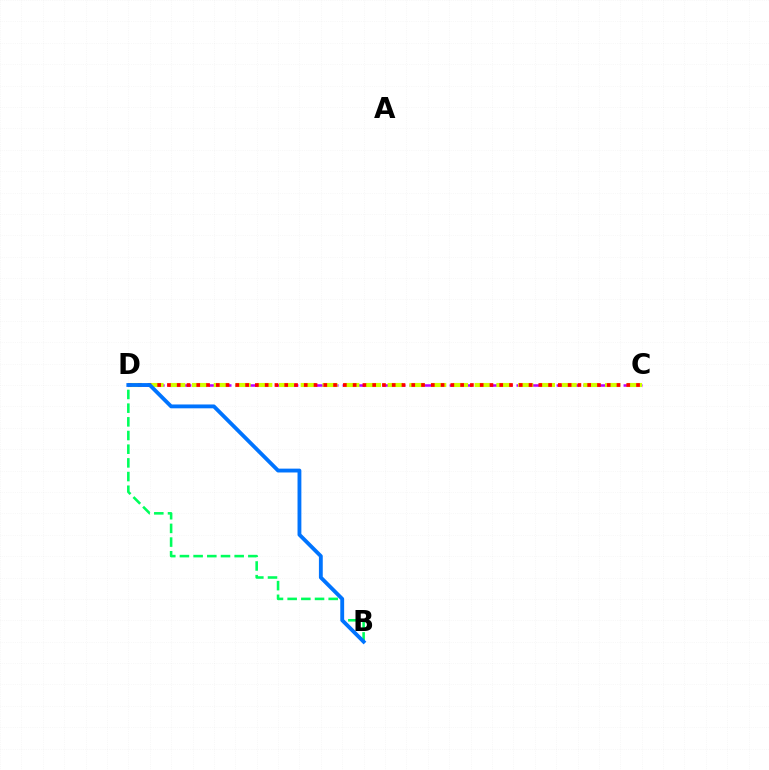{('C', 'D'): [{'color': '#b900ff', 'line_style': 'dashed', 'thickness': 1.82}, {'color': '#d1ff00', 'line_style': 'dashed', 'thickness': 2.95}, {'color': '#ff0000', 'line_style': 'dotted', 'thickness': 2.66}], ('B', 'D'): [{'color': '#00ff5c', 'line_style': 'dashed', 'thickness': 1.86}, {'color': '#0074ff', 'line_style': 'solid', 'thickness': 2.77}]}